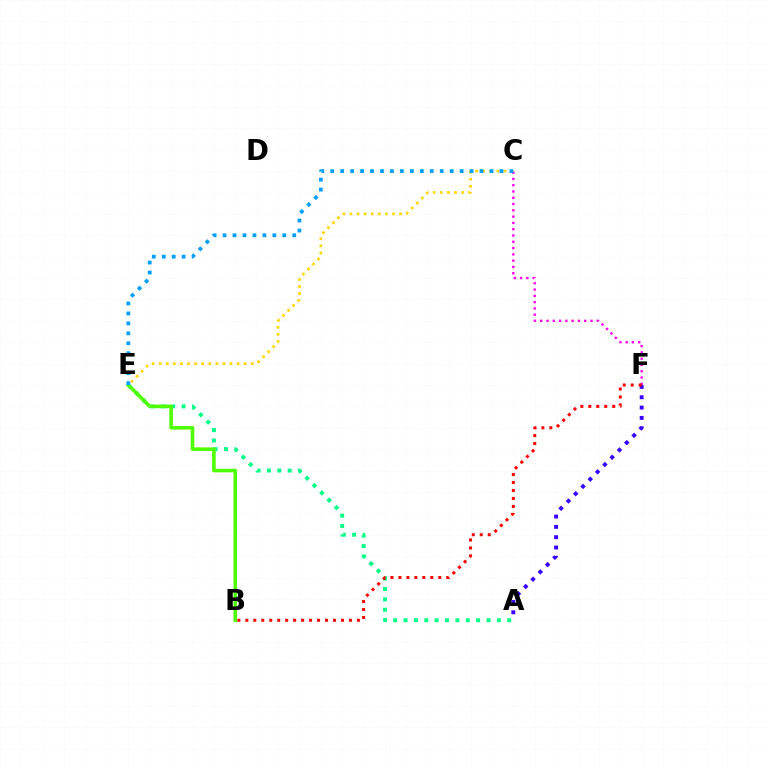{('C', 'F'): [{'color': '#ff00ed', 'line_style': 'dotted', 'thickness': 1.71}], ('A', 'E'): [{'color': '#00ff86', 'line_style': 'dotted', 'thickness': 2.82}], ('A', 'F'): [{'color': '#3700ff', 'line_style': 'dotted', 'thickness': 2.8}], ('B', 'F'): [{'color': '#ff0000', 'line_style': 'dotted', 'thickness': 2.17}], ('C', 'E'): [{'color': '#ffd500', 'line_style': 'dotted', 'thickness': 1.92}, {'color': '#009eff', 'line_style': 'dotted', 'thickness': 2.7}], ('B', 'E'): [{'color': '#4fff00', 'line_style': 'solid', 'thickness': 2.57}]}